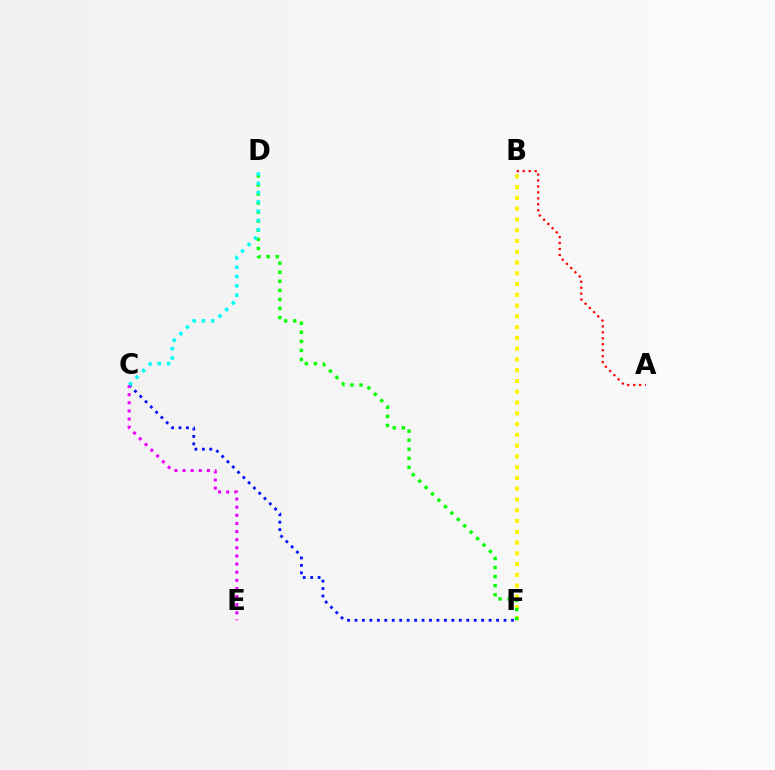{('B', 'F'): [{'color': '#fcf500', 'line_style': 'dotted', 'thickness': 2.93}], ('D', 'F'): [{'color': '#08ff00', 'line_style': 'dotted', 'thickness': 2.46}], ('C', 'F'): [{'color': '#0010ff', 'line_style': 'dotted', 'thickness': 2.03}], ('C', 'E'): [{'color': '#ee00ff', 'line_style': 'dotted', 'thickness': 2.21}], ('A', 'B'): [{'color': '#ff0000', 'line_style': 'dotted', 'thickness': 1.62}], ('C', 'D'): [{'color': '#00fff6', 'line_style': 'dotted', 'thickness': 2.53}]}